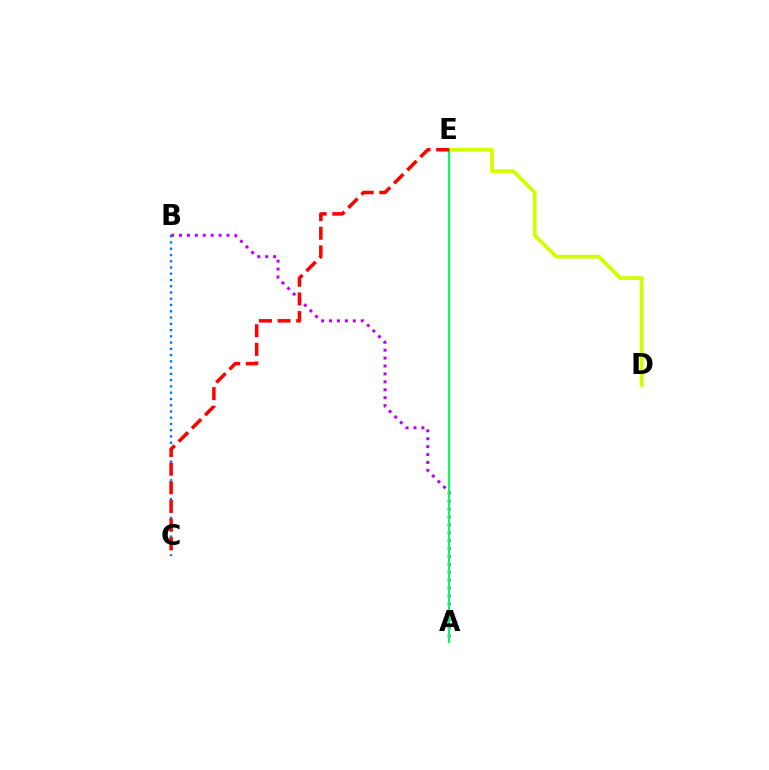{('A', 'B'): [{'color': '#b900ff', 'line_style': 'dotted', 'thickness': 2.15}], ('D', 'E'): [{'color': '#d1ff00', 'line_style': 'solid', 'thickness': 2.73}], ('B', 'C'): [{'color': '#0074ff', 'line_style': 'dotted', 'thickness': 1.7}], ('A', 'E'): [{'color': '#00ff5c', 'line_style': 'solid', 'thickness': 1.54}], ('C', 'E'): [{'color': '#ff0000', 'line_style': 'dashed', 'thickness': 2.53}]}